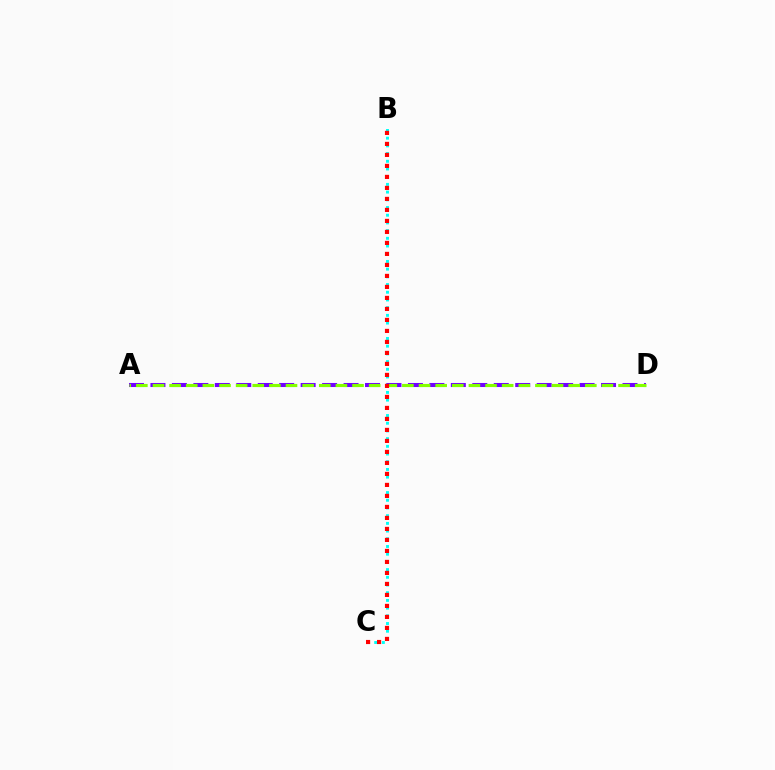{('B', 'C'): [{'color': '#00fff6', 'line_style': 'dotted', 'thickness': 2.09}, {'color': '#ff0000', 'line_style': 'dotted', 'thickness': 2.99}], ('A', 'D'): [{'color': '#7200ff', 'line_style': 'dashed', 'thickness': 2.91}, {'color': '#84ff00', 'line_style': 'dashed', 'thickness': 2.26}]}